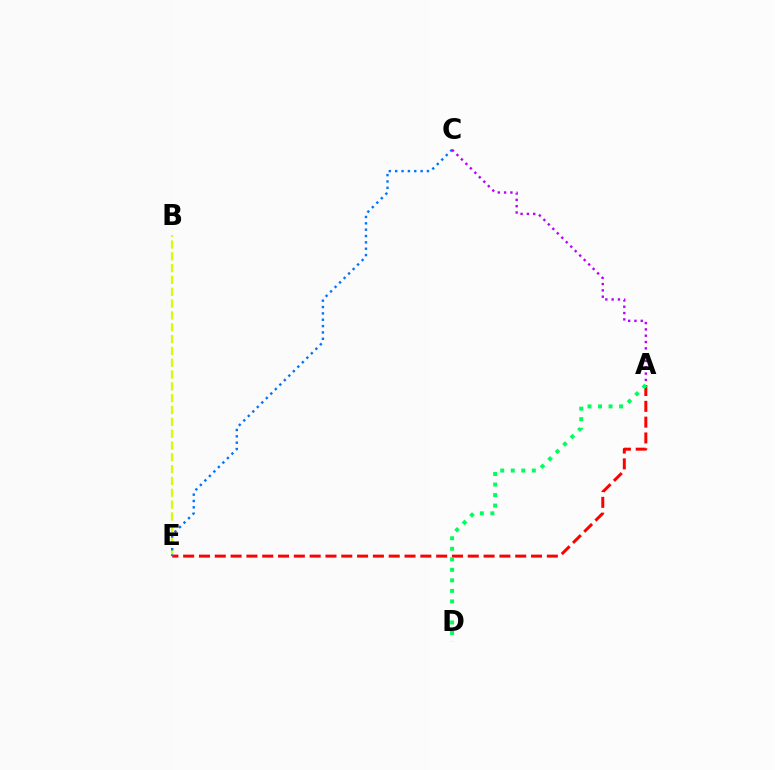{('A', 'E'): [{'color': '#ff0000', 'line_style': 'dashed', 'thickness': 2.15}], ('A', 'D'): [{'color': '#00ff5c', 'line_style': 'dotted', 'thickness': 2.86}], ('B', 'E'): [{'color': '#d1ff00', 'line_style': 'dashed', 'thickness': 1.61}], ('C', 'E'): [{'color': '#0074ff', 'line_style': 'dotted', 'thickness': 1.73}], ('A', 'C'): [{'color': '#b900ff', 'line_style': 'dotted', 'thickness': 1.72}]}